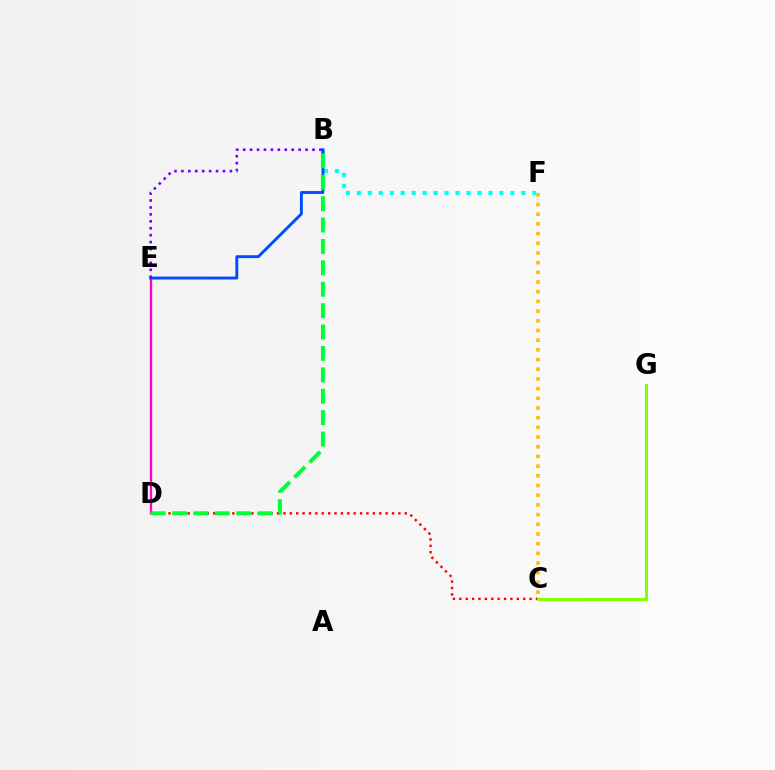{('C', 'D'): [{'color': '#ff0000', 'line_style': 'dotted', 'thickness': 1.74}], ('B', 'F'): [{'color': '#00fff6', 'line_style': 'dotted', 'thickness': 2.98}], ('D', 'E'): [{'color': '#ff00cf', 'line_style': 'solid', 'thickness': 1.69}], ('B', 'E'): [{'color': '#004bff', 'line_style': 'solid', 'thickness': 2.08}, {'color': '#7200ff', 'line_style': 'dotted', 'thickness': 1.88}], ('C', 'F'): [{'color': '#ffbd00', 'line_style': 'dotted', 'thickness': 2.63}], ('B', 'D'): [{'color': '#00ff39', 'line_style': 'dashed', 'thickness': 2.91}], ('C', 'G'): [{'color': '#84ff00', 'line_style': 'solid', 'thickness': 2.22}]}